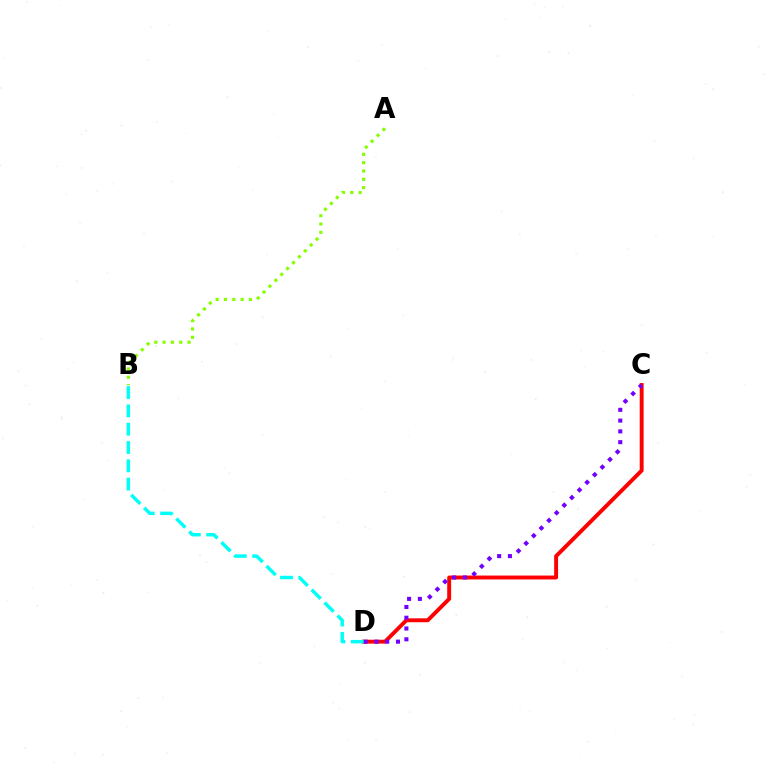{('C', 'D'): [{'color': '#ff0000', 'line_style': 'solid', 'thickness': 2.81}, {'color': '#7200ff', 'line_style': 'dotted', 'thickness': 2.93}], ('A', 'B'): [{'color': '#84ff00', 'line_style': 'dotted', 'thickness': 2.26}], ('B', 'D'): [{'color': '#00fff6', 'line_style': 'dashed', 'thickness': 2.49}]}